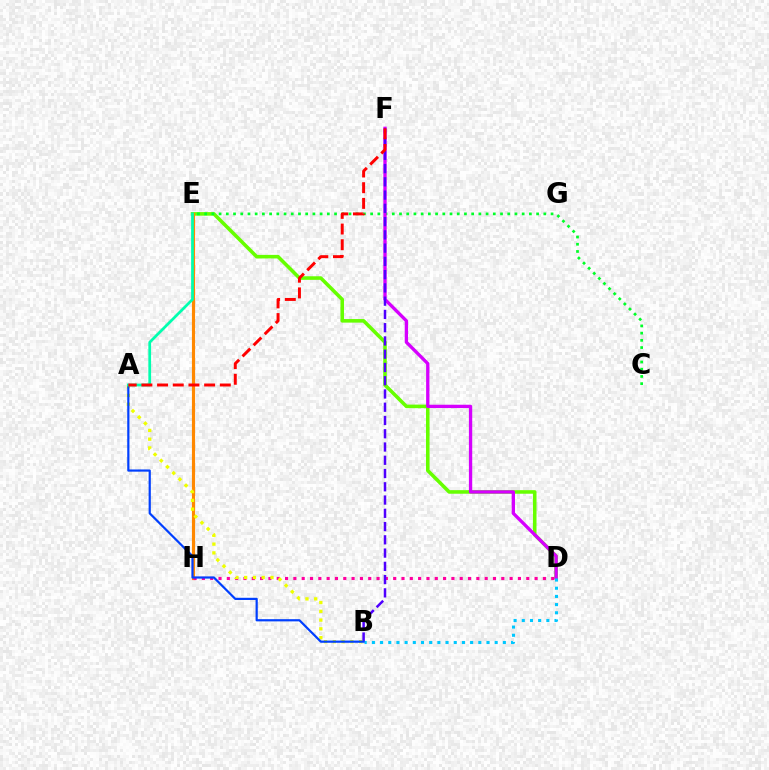{('D', 'E'): [{'color': '#66ff00', 'line_style': 'solid', 'thickness': 2.57}], ('E', 'H'): [{'color': '#ff8800', 'line_style': 'solid', 'thickness': 2.27}], ('C', 'E'): [{'color': '#00ff27', 'line_style': 'dotted', 'thickness': 1.96}], ('D', 'H'): [{'color': '#ff00a0', 'line_style': 'dotted', 'thickness': 2.26}], ('D', 'F'): [{'color': '#d600ff', 'line_style': 'solid', 'thickness': 2.39}], ('B', 'F'): [{'color': '#4f00ff', 'line_style': 'dashed', 'thickness': 1.8}], ('A', 'B'): [{'color': '#eeff00', 'line_style': 'dotted', 'thickness': 2.38}, {'color': '#003fff', 'line_style': 'solid', 'thickness': 1.58}], ('B', 'D'): [{'color': '#00c7ff', 'line_style': 'dotted', 'thickness': 2.22}], ('A', 'E'): [{'color': '#00ffaf', 'line_style': 'solid', 'thickness': 1.98}], ('A', 'F'): [{'color': '#ff0000', 'line_style': 'dashed', 'thickness': 2.13}]}